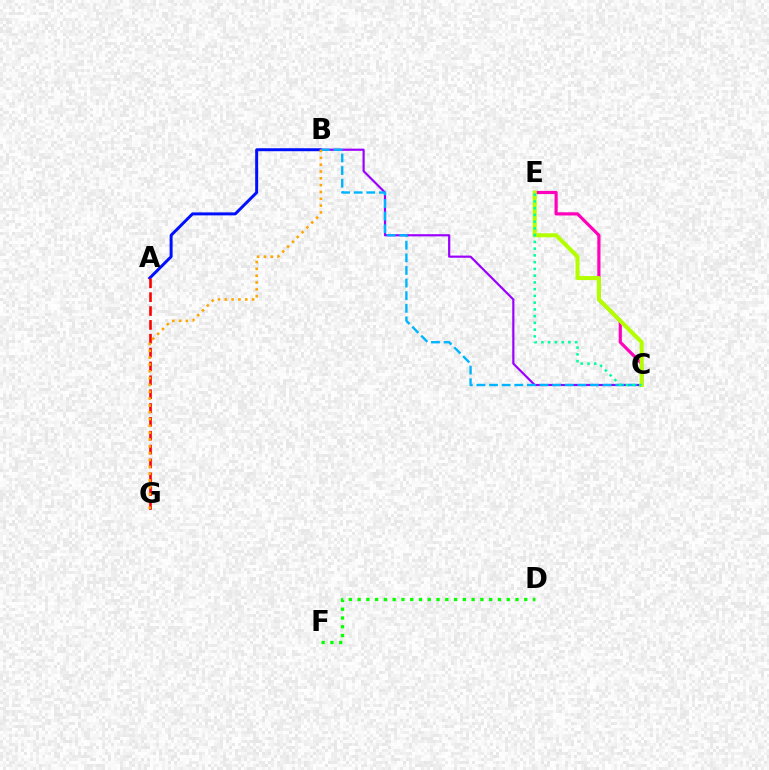{('D', 'F'): [{'color': '#08ff00', 'line_style': 'dotted', 'thickness': 2.38}], ('A', 'B'): [{'color': '#0010ff', 'line_style': 'solid', 'thickness': 2.14}], ('B', 'C'): [{'color': '#9b00ff', 'line_style': 'solid', 'thickness': 1.56}, {'color': '#00b5ff', 'line_style': 'dashed', 'thickness': 1.71}], ('A', 'G'): [{'color': '#ff0000', 'line_style': 'dashed', 'thickness': 1.88}], ('C', 'E'): [{'color': '#ff00bd', 'line_style': 'solid', 'thickness': 2.29}, {'color': '#b3ff00', 'line_style': 'solid', 'thickness': 2.92}, {'color': '#00ff9d', 'line_style': 'dotted', 'thickness': 1.83}], ('B', 'G'): [{'color': '#ffa500', 'line_style': 'dotted', 'thickness': 1.85}]}